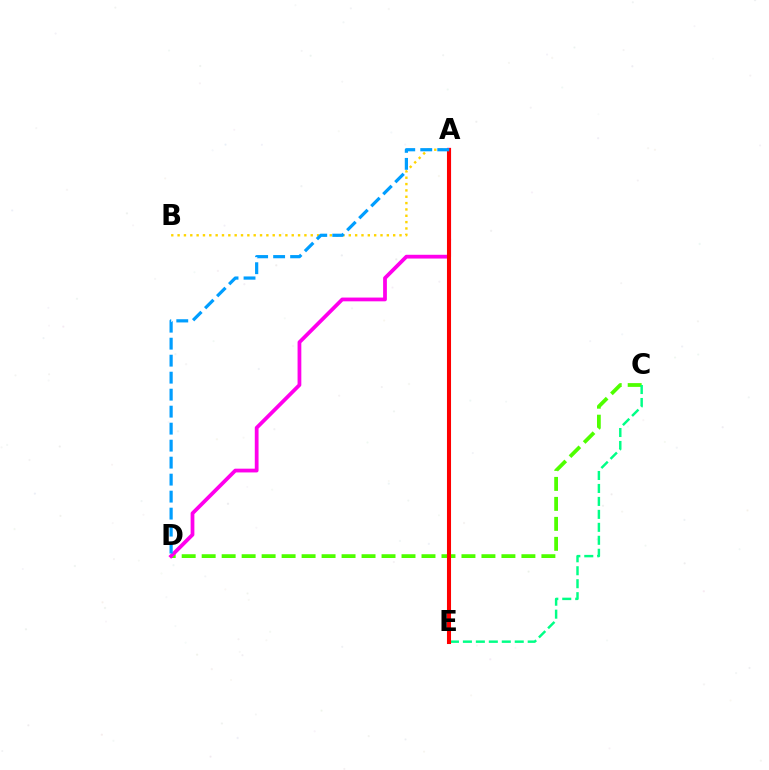{('A', 'E'): [{'color': '#3700ff', 'line_style': 'solid', 'thickness': 1.62}, {'color': '#ff0000', 'line_style': 'solid', 'thickness': 2.93}], ('C', 'D'): [{'color': '#4fff00', 'line_style': 'dashed', 'thickness': 2.71}], ('C', 'E'): [{'color': '#00ff86', 'line_style': 'dashed', 'thickness': 1.76}], ('A', 'B'): [{'color': '#ffd500', 'line_style': 'dotted', 'thickness': 1.72}], ('A', 'D'): [{'color': '#ff00ed', 'line_style': 'solid', 'thickness': 2.71}, {'color': '#009eff', 'line_style': 'dashed', 'thickness': 2.31}]}